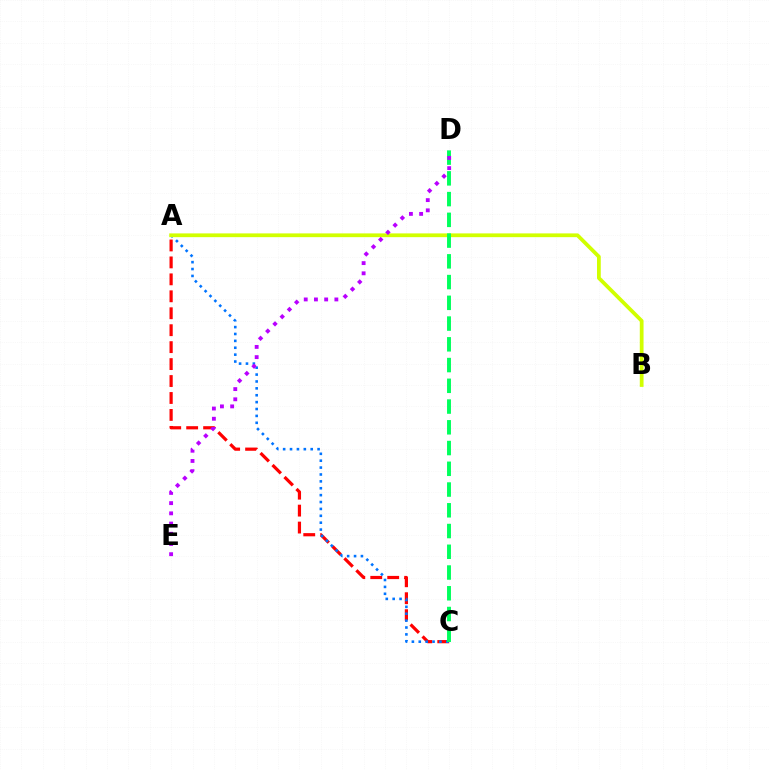{('A', 'C'): [{'color': '#ff0000', 'line_style': 'dashed', 'thickness': 2.3}, {'color': '#0074ff', 'line_style': 'dotted', 'thickness': 1.87}], ('A', 'B'): [{'color': '#d1ff00', 'line_style': 'solid', 'thickness': 2.71}], ('C', 'D'): [{'color': '#00ff5c', 'line_style': 'dashed', 'thickness': 2.82}], ('D', 'E'): [{'color': '#b900ff', 'line_style': 'dotted', 'thickness': 2.77}]}